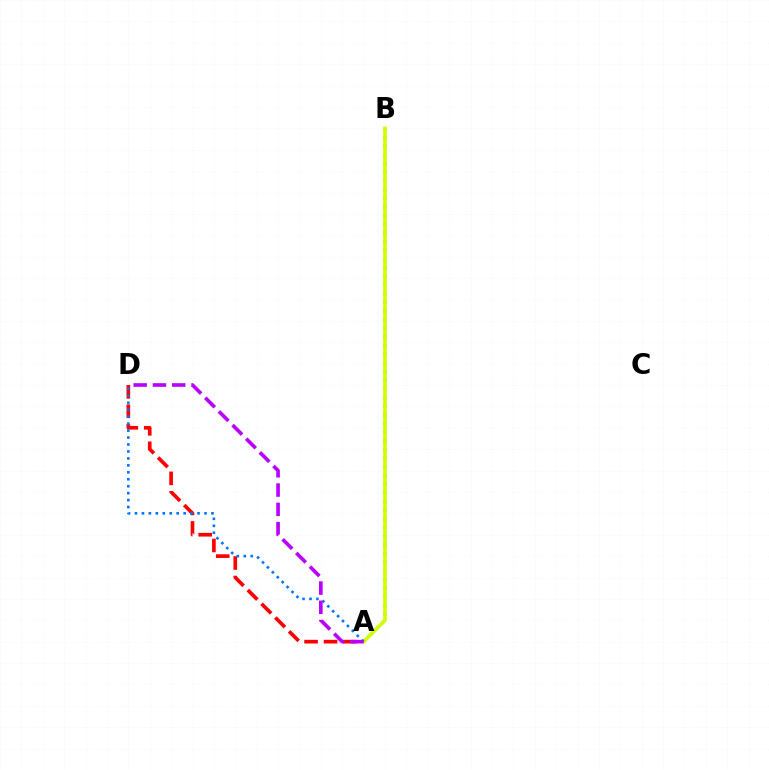{('A', 'B'): [{'color': '#00ff5c', 'line_style': 'dotted', 'thickness': 2.35}, {'color': '#d1ff00', 'line_style': 'solid', 'thickness': 2.6}], ('A', 'D'): [{'color': '#ff0000', 'line_style': 'dashed', 'thickness': 2.65}, {'color': '#0074ff', 'line_style': 'dotted', 'thickness': 1.89}, {'color': '#b900ff', 'line_style': 'dashed', 'thickness': 2.62}]}